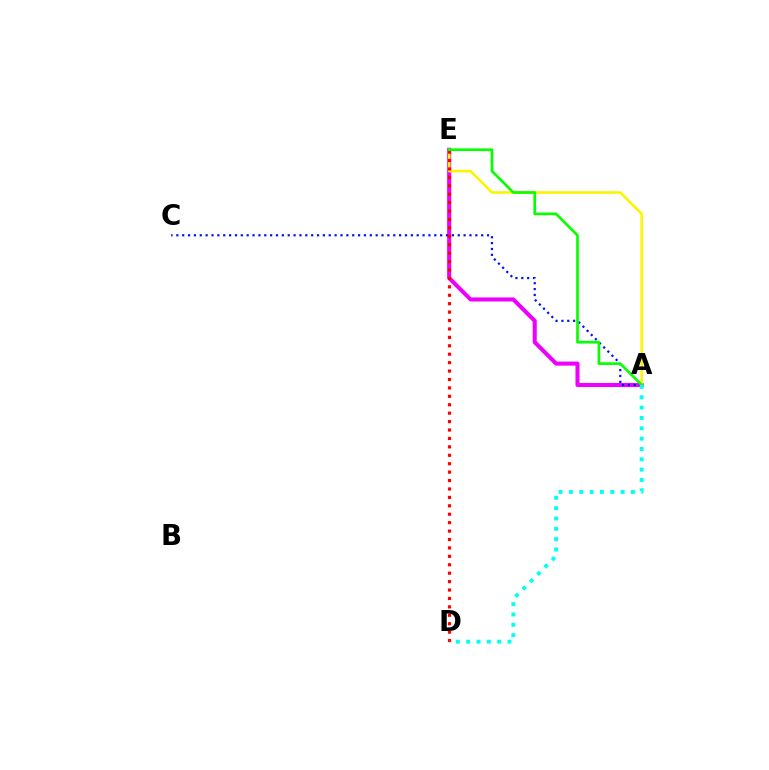{('A', 'E'): [{'color': '#ee00ff', 'line_style': 'solid', 'thickness': 2.93}, {'color': '#fcf500', 'line_style': 'solid', 'thickness': 1.87}, {'color': '#08ff00', 'line_style': 'solid', 'thickness': 1.93}], ('A', 'C'): [{'color': '#0010ff', 'line_style': 'dotted', 'thickness': 1.59}], ('D', 'E'): [{'color': '#ff0000', 'line_style': 'dotted', 'thickness': 2.29}], ('A', 'D'): [{'color': '#00fff6', 'line_style': 'dotted', 'thickness': 2.81}]}